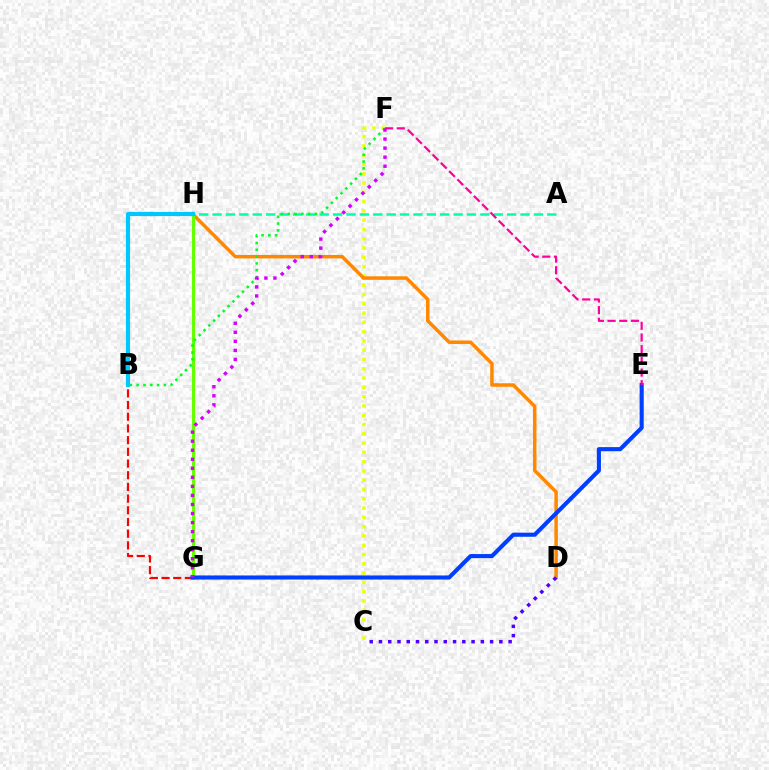{('C', 'F'): [{'color': '#eeff00', 'line_style': 'dotted', 'thickness': 2.52}], ('B', 'G'): [{'color': '#ff0000', 'line_style': 'dashed', 'thickness': 1.59}], ('D', 'H'): [{'color': '#ff8800', 'line_style': 'solid', 'thickness': 2.52}], ('A', 'H'): [{'color': '#00ffaf', 'line_style': 'dashed', 'thickness': 1.82}], ('G', 'H'): [{'color': '#66ff00', 'line_style': 'solid', 'thickness': 2.23}], ('E', 'G'): [{'color': '#003fff', 'line_style': 'solid', 'thickness': 2.95}], ('B', 'F'): [{'color': '#00ff27', 'line_style': 'dotted', 'thickness': 1.85}], ('F', 'G'): [{'color': '#d600ff', 'line_style': 'dotted', 'thickness': 2.46}], ('E', 'F'): [{'color': '#ff00a0', 'line_style': 'dashed', 'thickness': 1.59}], ('C', 'D'): [{'color': '#4f00ff', 'line_style': 'dotted', 'thickness': 2.52}], ('B', 'H'): [{'color': '#00c7ff', 'line_style': 'solid', 'thickness': 2.98}]}